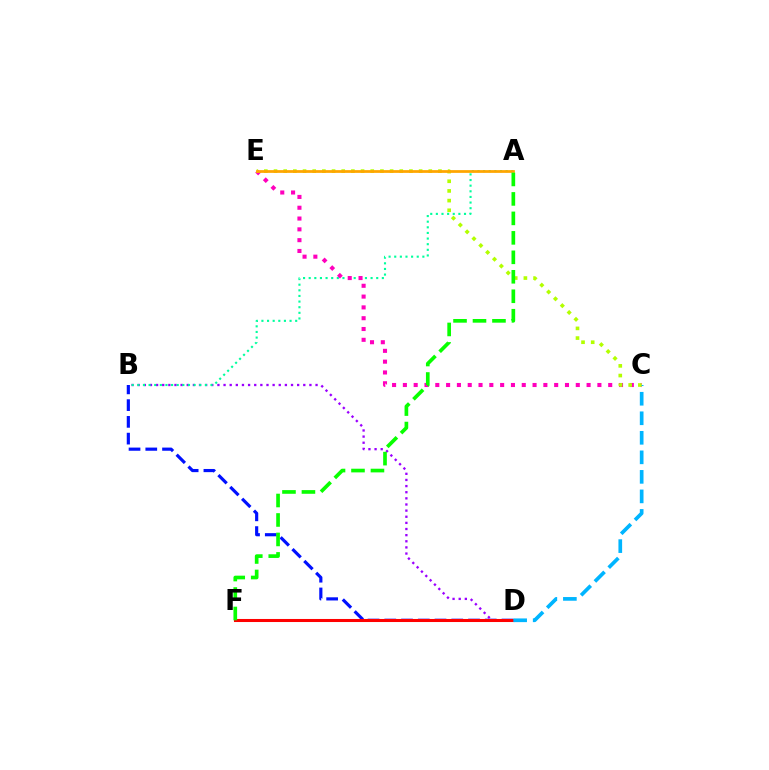{('B', 'D'): [{'color': '#9b00ff', 'line_style': 'dotted', 'thickness': 1.67}, {'color': '#0010ff', 'line_style': 'dashed', 'thickness': 2.27}], ('A', 'B'): [{'color': '#00ff9d', 'line_style': 'dotted', 'thickness': 1.53}], ('C', 'E'): [{'color': '#ff00bd', 'line_style': 'dotted', 'thickness': 2.94}, {'color': '#b3ff00', 'line_style': 'dotted', 'thickness': 2.63}], ('D', 'F'): [{'color': '#ff0000', 'line_style': 'solid', 'thickness': 2.2}], ('C', 'D'): [{'color': '#00b5ff', 'line_style': 'dashed', 'thickness': 2.65}], ('A', 'E'): [{'color': '#ffa500', 'line_style': 'solid', 'thickness': 1.98}], ('A', 'F'): [{'color': '#08ff00', 'line_style': 'dashed', 'thickness': 2.64}]}